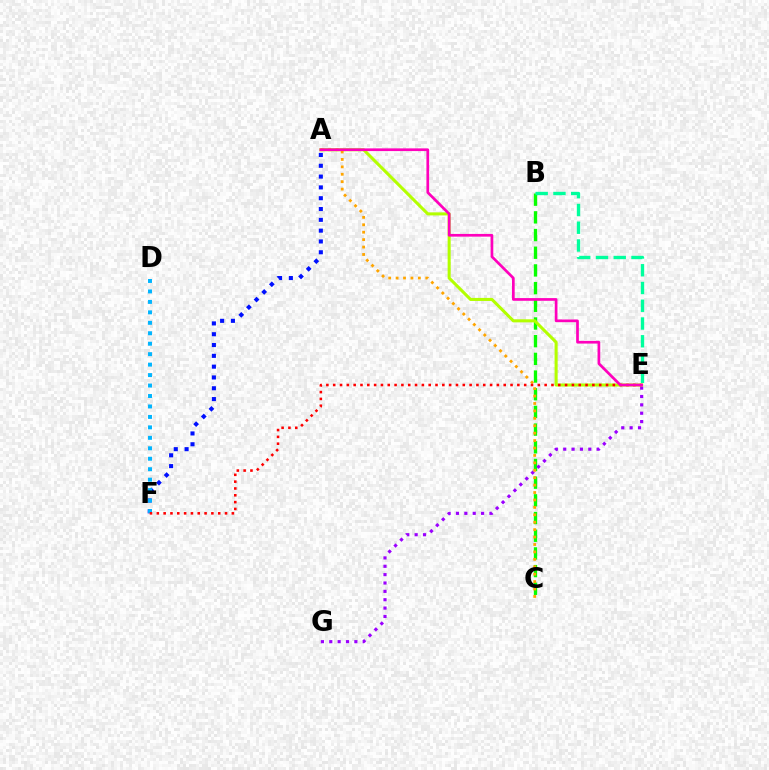{('B', 'C'): [{'color': '#08ff00', 'line_style': 'dashed', 'thickness': 2.4}], ('A', 'E'): [{'color': '#b3ff00', 'line_style': 'solid', 'thickness': 2.2}, {'color': '#ff00bd', 'line_style': 'solid', 'thickness': 1.94}], ('B', 'E'): [{'color': '#00ff9d', 'line_style': 'dashed', 'thickness': 2.41}], ('E', 'G'): [{'color': '#9b00ff', 'line_style': 'dotted', 'thickness': 2.27}], ('A', 'F'): [{'color': '#0010ff', 'line_style': 'dotted', 'thickness': 2.94}], ('D', 'F'): [{'color': '#00b5ff', 'line_style': 'dotted', 'thickness': 2.84}], ('A', 'C'): [{'color': '#ffa500', 'line_style': 'dotted', 'thickness': 2.02}], ('E', 'F'): [{'color': '#ff0000', 'line_style': 'dotted', 'thickness': 1.85}]}